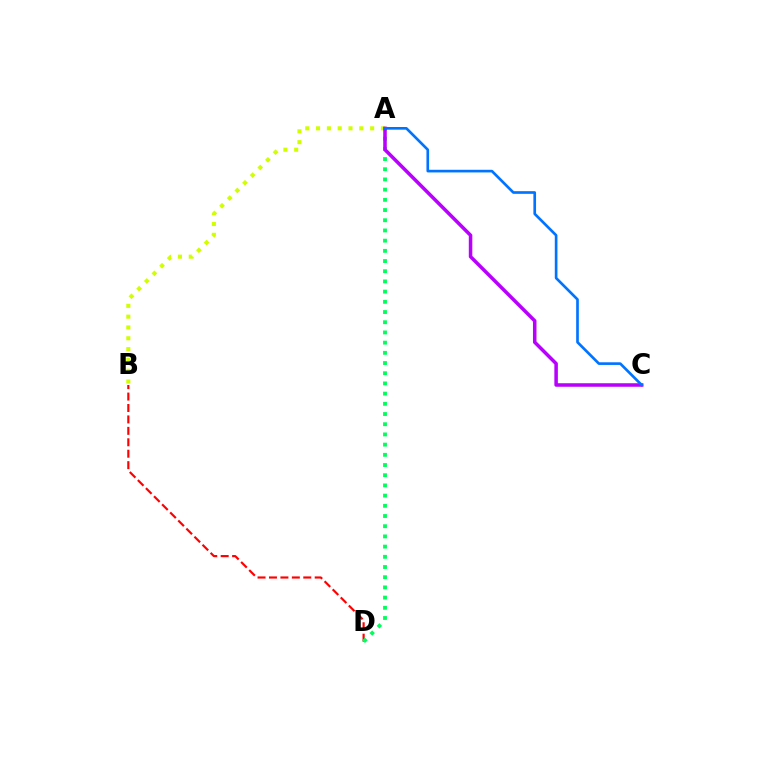{('B', 'D'): [{'color': '#ff0000', 'line_style': 'dashed', 'thickness': 1.55}], ('A', 'D'): [{'color': '#00ff5c', 'line_style': 'dotted', 'thickness': 2.77}], ('A', 'B'): [{'color': '#d1ff00', 'line_style': 'dotted', 'thickness': 2.94}], ('A', 'C'): [{'color': '#b900ff', 'line_style': 'solid', 'thickness': 2.53}, {'color': '#0074ff', 'line_style': 'solid', 'thickness': 1.92}]}